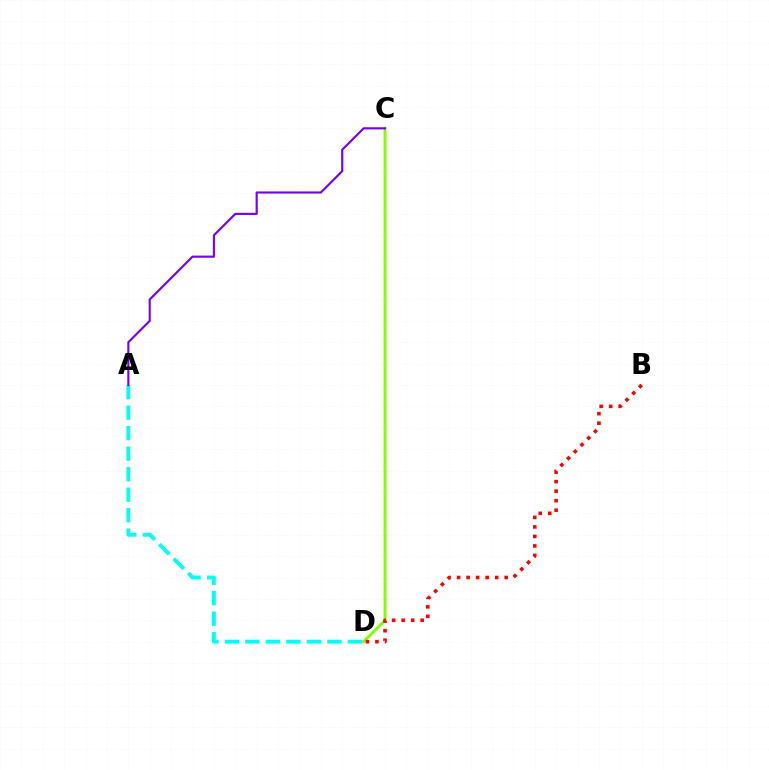{('C', 'D'): [{'color': '#84ff00', 'line_style': 'solid', 'thickness': 2.09}], ('B', 'D'): [{'color': '#ff0000', 'line_style': 'dotted', 'thickness': 2.59}], ('A', 'D'): [{'color': '#00fff6', 'line_style': 'dashed', 'thickness': 2.78}], ('A', 'C'): [{'color': '#7200ff', 'line_style': 'solid', 'thickness': 1.53}]}